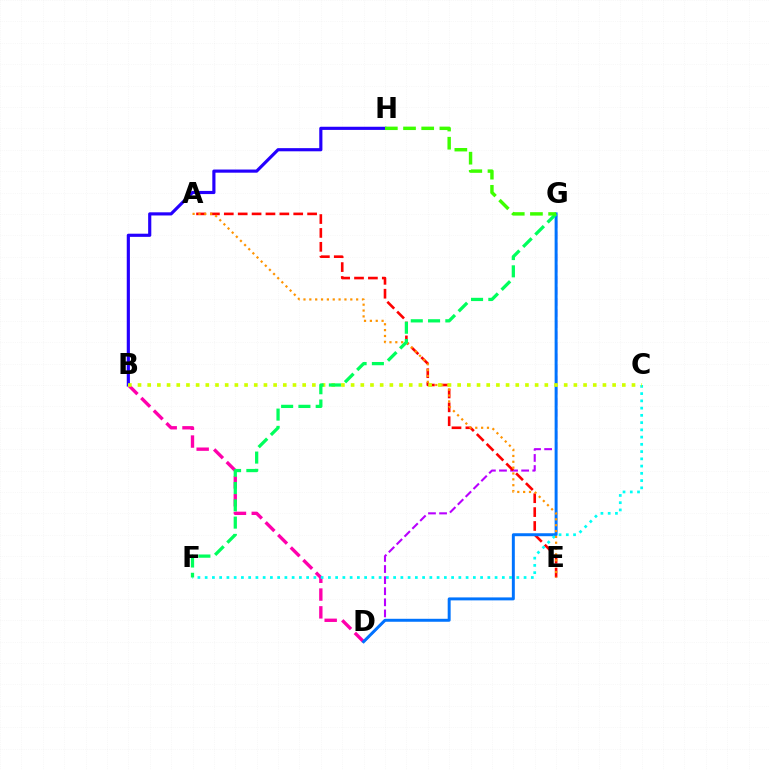{('D', 'G'): [{'color': '#b900ff', 'line_style': 'dashed', 'thickness': 1.51}, {'color': '#0074ff', 'line_style': 'solid', 'thickness': 2.13}], ('B', 'H'): [{'color': '#2500ff', 'line_style': 'solid', 'thickness': 2.27}], ('B', 'D'): [{'color': '#ff00ac', 'line_style': 'dashed', 'thickness': 2.42}], ('A', 'E'): [{'color': '#ff0000', 'line_style': 'dashed', 'thickness': 1.89}, {'color': '#ff9400', 'line_style': 'dotted', 'thickness': 1.59}], ('C', 'F'): [{'color': '#00fff6', 'line_style': 'dotted', 'thickness': 1.97}], ('B', 'C'): [{'color': '#d1ff00', 'line_style': 'dotted', 'thickness': 2.63}], ('F', 'G'): [{'color': '#00ff5c', 'line_style': 'dashed', 'thickness': 2.35}], ('G', 'H'): [{'color': '#3dff00', 'line_style': 'dashed', 'thickness': 2.47}]}